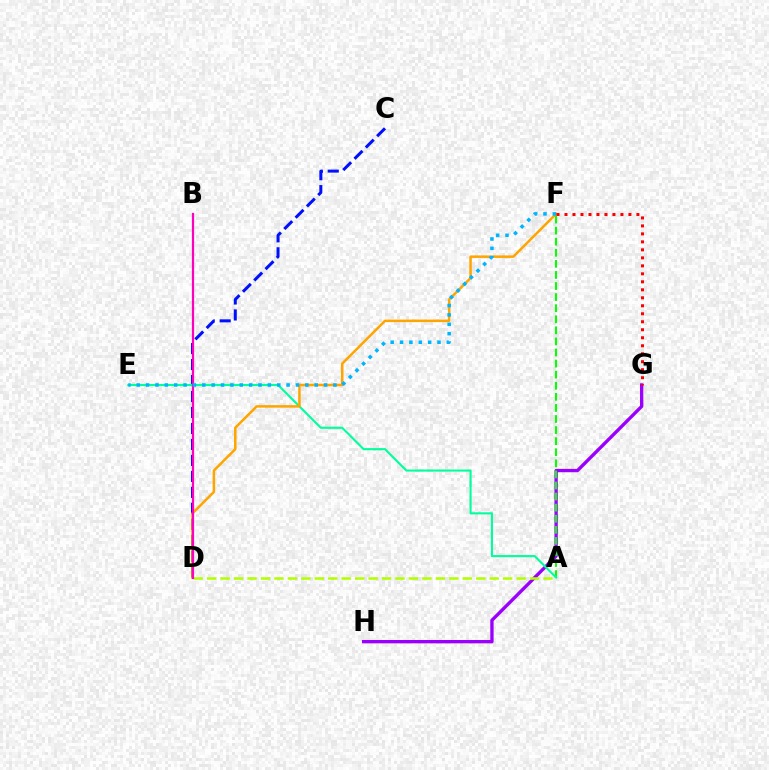{('G', 'H'): [{'color': '#9b00ff', 'line_style': 'solid', 'thickness': 2.4}], ('A', 'F'): [{'color': '#08ff00', 'line_style': 'dashed', 'thickness': 1.51}], ('C', 'D'): [{'color': '#0010ff', 'line_style': 'dashed', 'thickness': 2.17}], ('A', 'E'): [{'color': '#00ff9d', 'line_style': 'solid', 'thickness': 1.52}], ('A', 'D'): [{'color': '#b3ff00', 'line_style': 'dashed', 'thickness': 1.83}], ('D', 'F'): [{'color': '#ffa500', 'line_style': 'solid', 'thickness': 1.81}], ('B', 'D'): [{'color': '#ff00bd', 'line_style': 'solid', 'thickness': 1.6}], ('E', 'F'): [{'color': '#00b5ff', 'line_style': 'dotted', 'thickness': 2.55}], ('F', 'G'): [{'color': '#ff0000', 'line_style': 'dotted', 'thickness': 2.17}]}